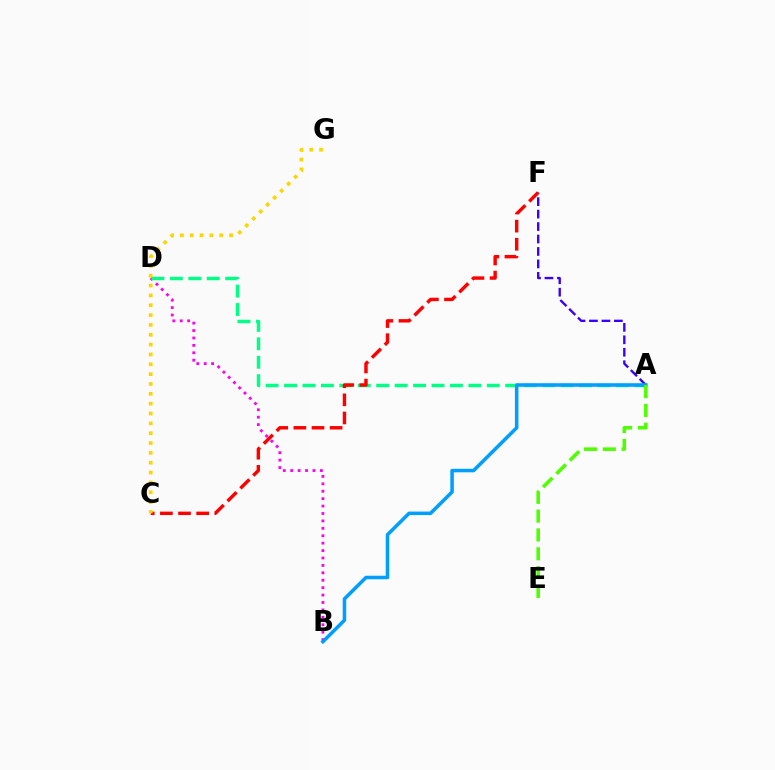{('A', 'F'): [{'color': '#3700ff', 'line_style': 'dashed', 'thickness': 1.69}], ('B', 'D'): [{'color': '#ff00ed', 'line_style': 'dotted', 'thickness': 2.01}], ('A', 'D'): [{'color': '#00ff86', 'line_style': 'dashed', 'thickness': 2.5}], ('C', 'F'): [{'color': '#ff0000', 'line_style': 'dashed', 'thickness': 2.46}], ('C', 'G'): [{'color': '#ffd500', 'line_style': 'dotted', 'thickness': 2.67}], ('A', 'B'): [{'color': '#009eff', 'line_style': 'solid', 'thickness': 2.53}], ('A', 'E'): [{'color': '#4fff00', 'line_style': 'dashed', 'thickness': 2.56}]}